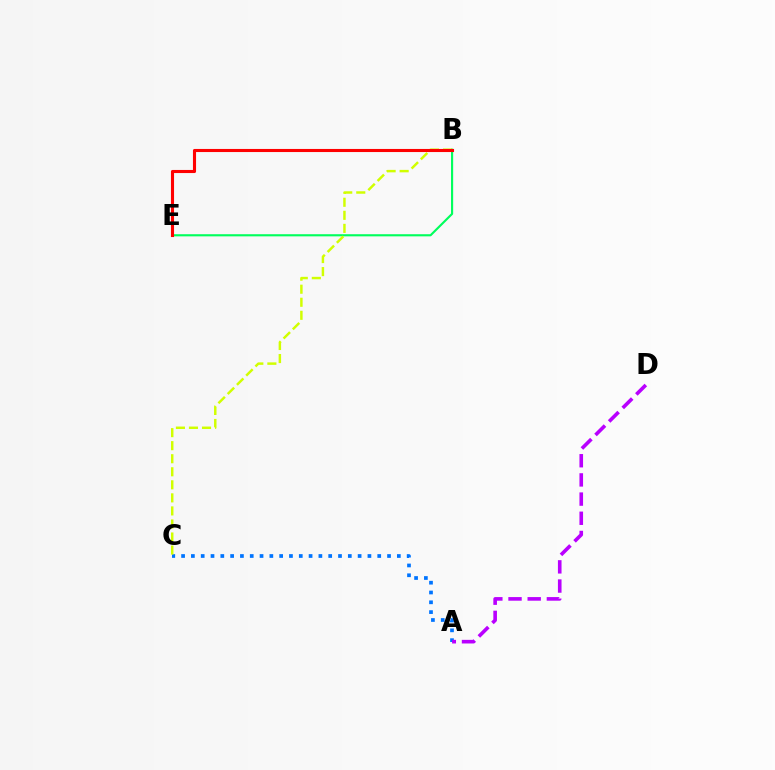{('A', 'C'): [{'color': '#0074ff', 'line_style': 'dotted', 'thickness': 2.66}], ('B', 'E'): [{'color': '#00ff5c', 'line_style': 'solid', 'thickness': 1.54}, {'color': '#ff0000', 'line_style': 'solid', 'thickness': 2.23}], ('B', 'C'): [{'color': '#d1ff00', 'line_style': 'dashed', 'thickness': 1.77}], ('A', 'D'): [{'color': '#b900ff', 'line_style': 'dashed', 'thickness': 2.61}]}